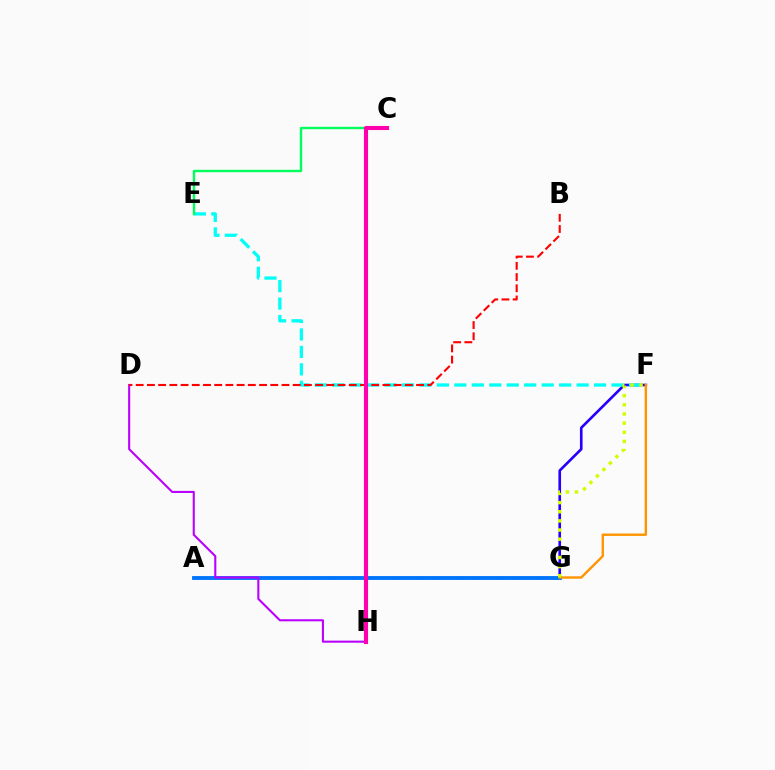{('F', 'G'): [{'color': '#2500ff', 'line_style': 'solid', 'thickness': 1.9}, {'color': '#ff9400', 'line_style': 'solid', 'thickness': 1.73}, {'color': '#d1ff00', 'line_style': 'dotted', 'thickness': 2.49}], ('A', 'G'): [{'color': '#3dff00', 'line_style': 'dashed', 'thickness': 1.78}, {'color': '#0074ff', 'line_style': 'solid', 'thickness': 2.77}], ('E', 'F'): [{'color': '#00fff6', 'line_style': 'dashed', 'thickness': 2.37}], ('C', 'E'): [{'color': '#00ff5c', 'line_style': 'solid', 'thickness': 1.72}], ('D', 'H'): [{'color': '#b900ff', 'line_style': 'solid', 'thickness': 1.5}], ('B', 'D'): [{'color': '#ff0000', 'line_style': 'dashed', 'thickness': 1.52}], ('C', 'H'): [{'color': '#ff00ac', 'line_style': 'solid', 'thickness': 2.95}]}